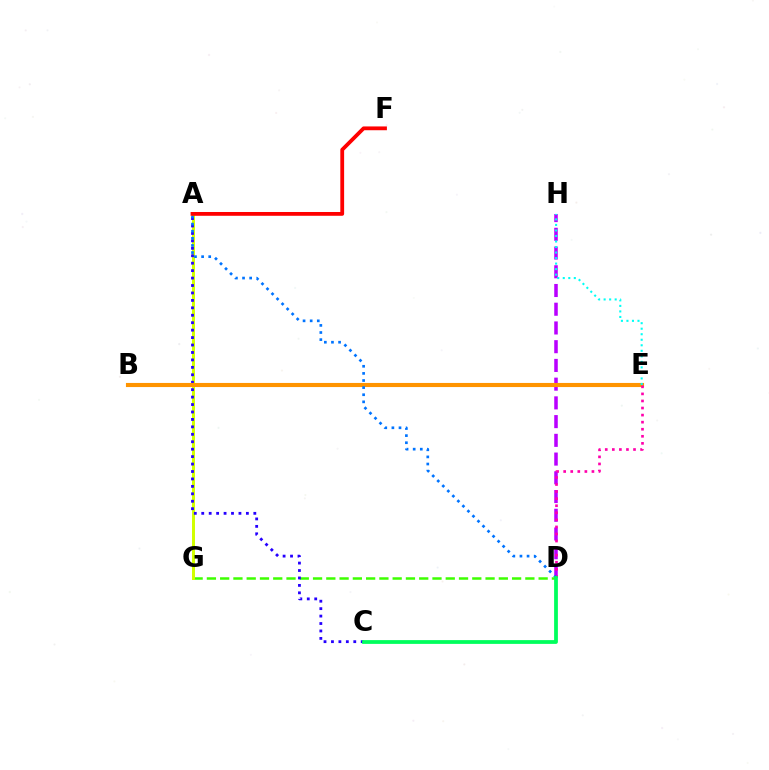{('D', 'G'): [{'color': '#3dff00', 'line_style': 'dashed', 'thickness': 1.8}], ('A', 'G'): [{'color': '#d1ff00', 'line_style': 'solid', 'thickness': 2.15}], ('A', 'C'): [{'color': '#2500ff', 'line_style': 'dotted', 'thickness': 2.02}], ('D', 'H'): [{'color': '#b900ff', 'line_style': 'dashed', 'thickness': 2.54}], ('B', 'E'): [{'color': '#ff9400', 'line_style': 'solid', 'thickness': 2.96}], ('D', 'E'): [{'color': '#ff00ac', 'line_style': 'dotted', 'thickness': 1.92}], ('A', 'D'): [{'color': '#0074ff', 'line_style': 'dotted', 'thickness': 1.93}], ('A', 'F'): [{'color': '#ff0000', 'line_style': 'solid', 'thickness': 2.73}], ('E', 'H'): [{'color': '#00fff6', 'line_style': 'dotted', 'thickness': 1.5}], ('C', 'D'): [{'color': '#00ff5c', 'line_style': 'solid', 'thickness': 2.72}]}